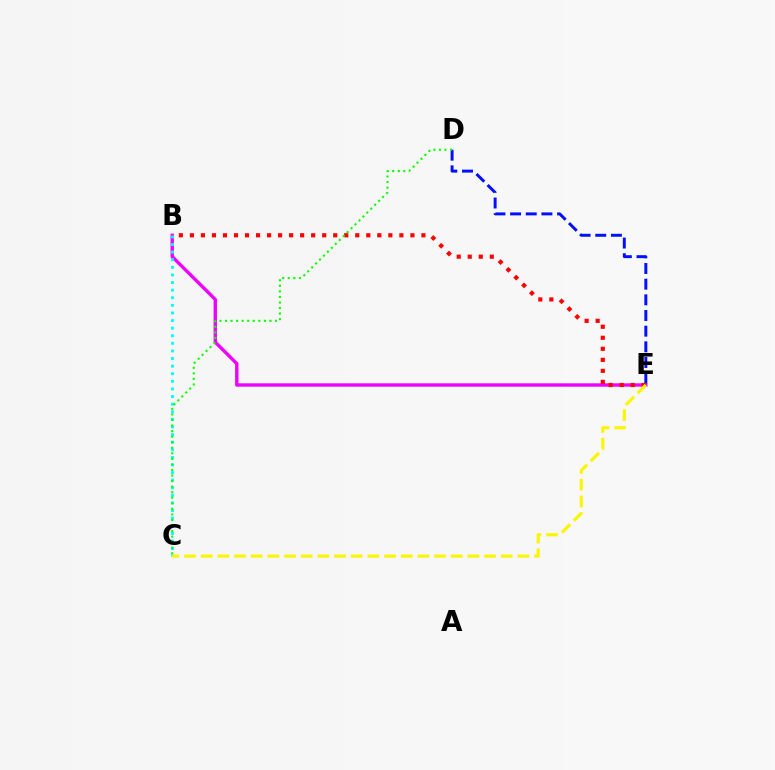{('B', 'E'): [{'color': '#ee00ff', 'line_style': 'solid', 'thickness': 2.43}, {'color': '#ff0000', 'line_style': 'dotted', 'thickness': 3.0}], ('D', 'E'): [{'color': '#0010ff', 'line_style': 'dashed', 'thickness': 2.13}], ('B', 'C'): [{'color': '#00fff6', 'line_style': 'dotted', 'thickness': 2.07}], ('C', 'E'): [{'color': '#fcf500', 'line_style': 'dashed', 'thickness': 2.26}], ('C', 'D'): [{'color': '#08ff00', 'line_style': 'dotted', 'thickness': 1.51}]}